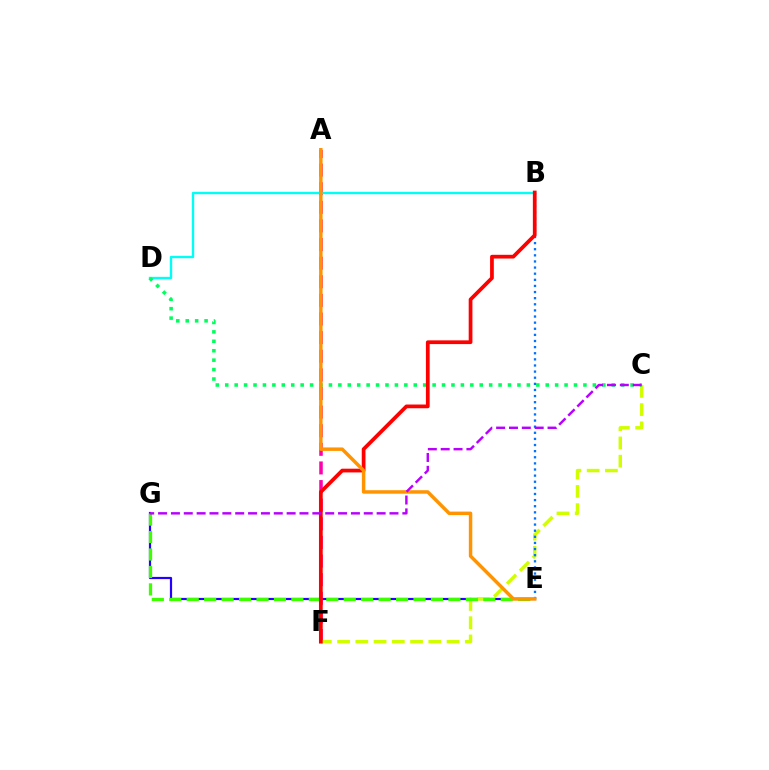{('E', 'G'): [{'color': '#2500ff', 'line_style': 'solid', 'thickness': 1.59}, {'color': '#3dff00', 'line_style': 'dashed', 'thickness': 2.37}], ('A', 'F'): [{'color': '#ff00ac', 'line_style': 'dashed', 'thickness': 2.53}], ('C', 'F'): [{'color': '#d1ff00', 'line_style': 'dashed', 'thickness': 2.48}], ('B', 'D'): [{'color': '#00fff6', 'line_style': 'solid', 'thickness': 1.7}], ('B', 'E'): [{'color': '#0074ff', 'line_style': 'dotted', 'thickness': 1.66}], ('C', 'D'): [{'color': '#00ff5c', 'line_style': 'dotted', 'thickness': 2.56}], ('B', 'F'): [{'color': '#ff0000', 'line_style': 'solid', 'thickness': 2.69}], ('A', 'E'): [{'color': '#ff9400', 'line_style': 'solid', 'thickness': 2.49}], ('C', 'G'): [{'color': '#b900ff', 'line_style': 'dashed', 'thickness': 1.75}]}